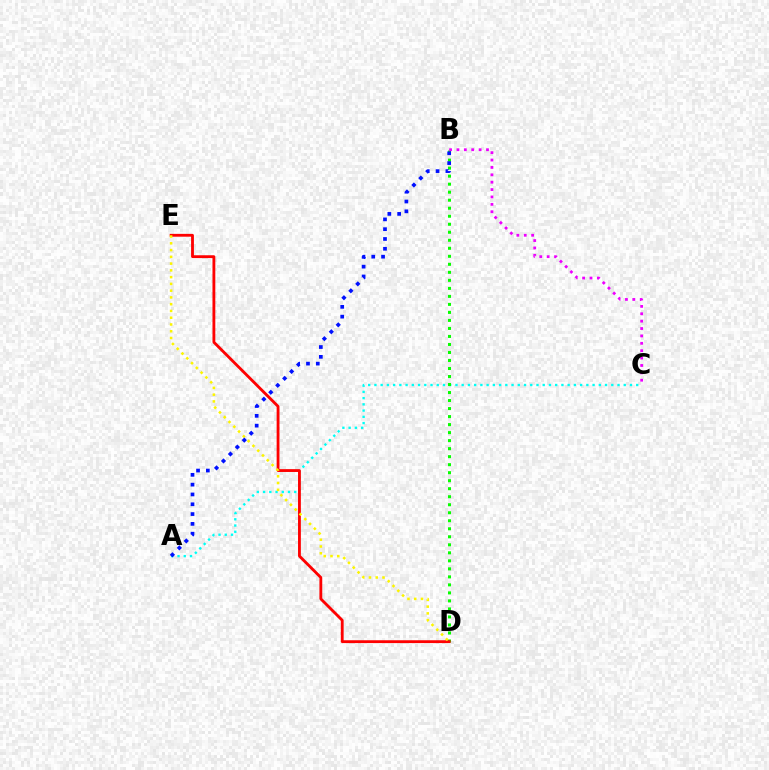{('A', 'C'): [{'color': '#00fff6', 'line_style': 'dotted', 'thickness': 1.69}], ('B', 'D'): [{'color': '#08ff00', 'line_style': 'dotted', 'thickness': 2.18}], ('D', 'E'): [{'color': '#ff0000', 'line_style': 'solid', 'thickness': 2.04}, {'color': '#fcf500', 'line_style': 'dotted', 'thickness': 1.84}], ('B', 'C'): [{'color': '#ee00ff', 'line_style': 'dotted', 'thickness': 2.01}], ('A', 'B'): [{'color': '#0010ff', 'line_style': 'dotted', 'thickness': 2.67}]}